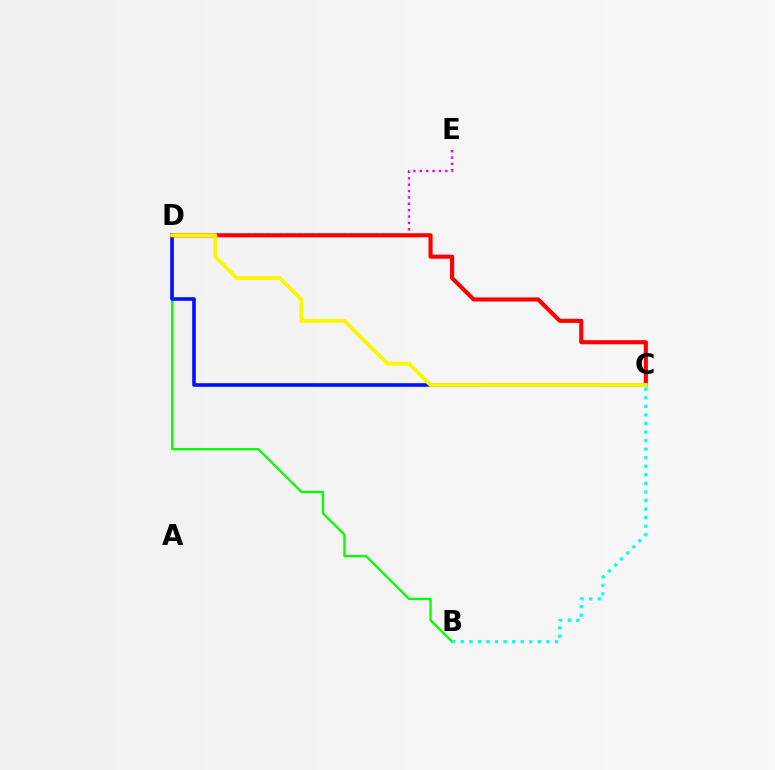{('B', 'D'): [{'color': '#08ff00', 'line_style': 'solid', 'thickness': 1.67}], ('B', 'C'): [{'color': '#00fff6', 'line_style': 'dotted', 'thickness': 2.33}], ('C', 'D'): [{'color': '#0010ff', 'line_style': 'solid', 'thickness': 2.61}, {'color': '#ff0000', 'line_style': 'solid', 'thickness': 2.96}, {'color': '#fcf500', 'line_style': 'solid', 'thickness': 2.8}], ('D', 'E'): [{'color': '#ee00ff', 'line_style': 'dotted', 'thickness': 1.73}]}